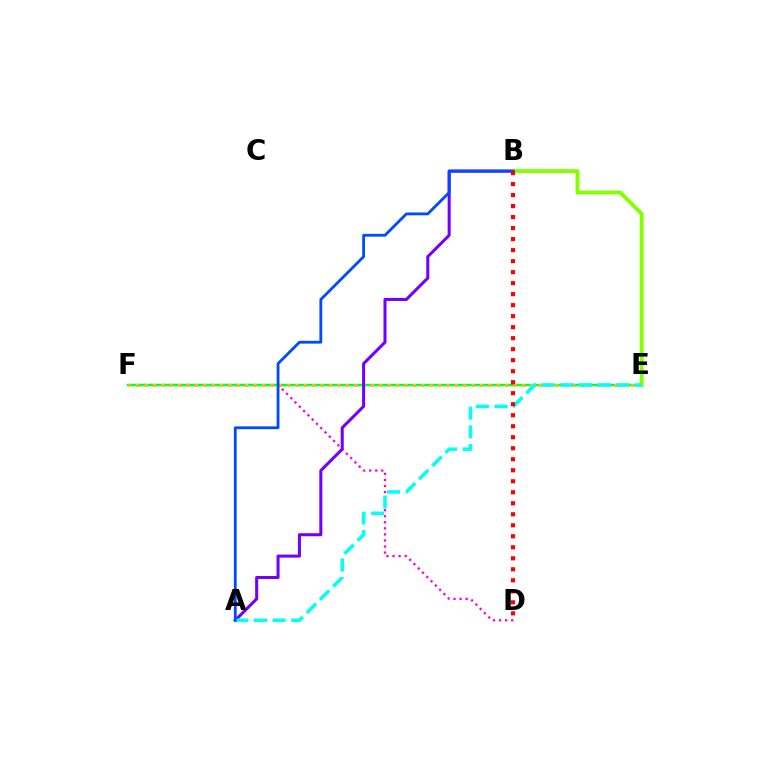{('D', 'F'): [{'color': '#ff00cf', 'line_style': 'dotted', 'thickness': 1.64}], ('E', 'F'): [{'color': '#00ff39', 'line_style': 'solid', 'thickness': 1.74}, {'color': '#ffbd00', 'line_style': 'dotted', 'thickness': 2.28}], ('A', 'B'): [{'color': '#7200ff', 'line_style': 'solid', 'thickness': 2.19}, {'color': '#004bff', 'line_style': 'solid', 'thickness': 2.03}], ('B', 'E'): [{'color': '#84ff00', 'line_style': 'solid', 'thickness': 2.79}], ('A', 'E'): [{'color': '#00fff6', 'line_style': 'dashed', 'thickness': 2.53}], ('B', 'D'): [{'color': '#ff0000', 'line_style': 'dotted', 'thickness': 2.99}]}